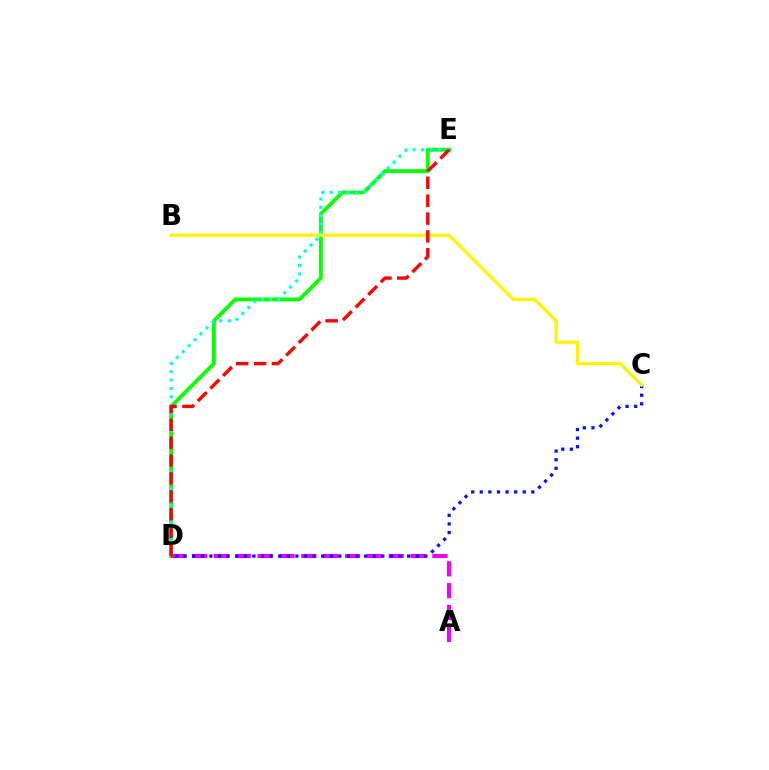{('D', 'E'): [{'color': '#08ff00', 'line_style': 'solid', 'thickness': 2.76}, {'color': '#00fff6', 'line_style': 'dotted', 'thickness': 2.28}, {'color': '#ff0000', 'line_style': 'dashed', 'thickness': 2.43}], ('A', 'D'): [{'color': '#ee00ff', 'line_style': 'dashed', 'thickness': 2.97}], ('C', 'D'): [{'color': '#0010ff', 'line_style': 'dotted', 'thickness': 2.34}], ('B', 'C'): [{'color': '#fcf500', 'line_style': 'solid', 'thickness': 2.36}]}